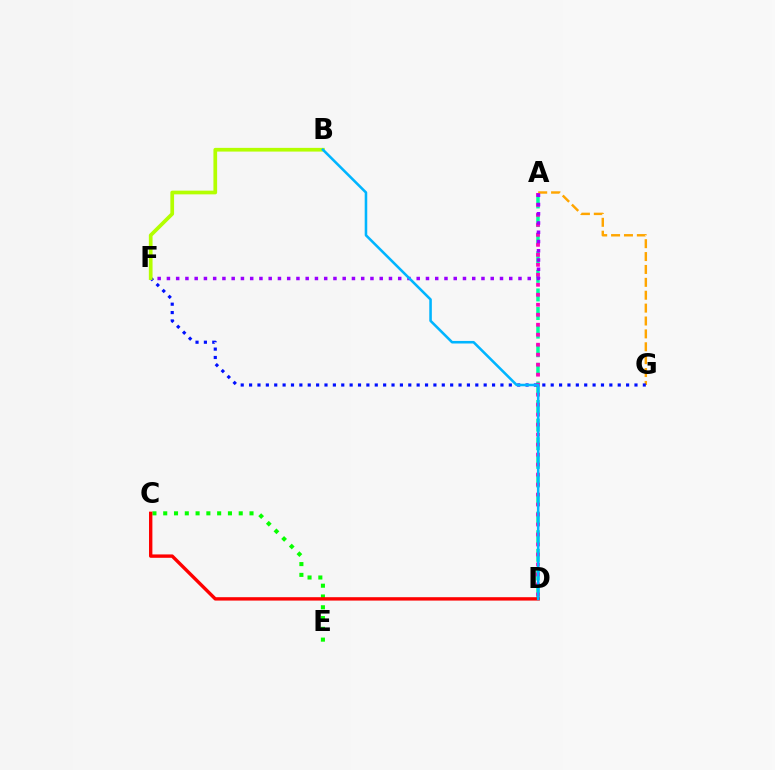{('A', 'D'): [{'color': '#00ff9d', 'line_style': 'dashed', 'thickness': 2.53}, {'color': '#ff00bd', 'line_style': 'dotted', 'thickness': 2.71}], ('A', 'G'): [{'color': '#ffa500', 'line_style': 'dashed', 'thickness': 1.75}], ('C', 'E'): [{'color': '#08ff00', 'line_style': 'dotted', 'thickness': 2.93}], ('F', 'G'): [{'color': '#0010ff', 'line_style': 'dotted', 'thickness': 2.28}], ('A', 'F'): [{'color': '#9b00ff', 'line_style': 'dotted', 'thickness': 2.51}], ('C', 'D'): [{'color': '#ff0000', 'line_style': 'solid', 'thickness': 2.43}], ('B', 'F'): [{'color': '#b3ff00', 'line_style': 'solid', 'thickness': 2.67}], ('B', 'D'): [{'color': '#00b5ff', 'line_style': 'solid', 'thickness': 1.85}]}